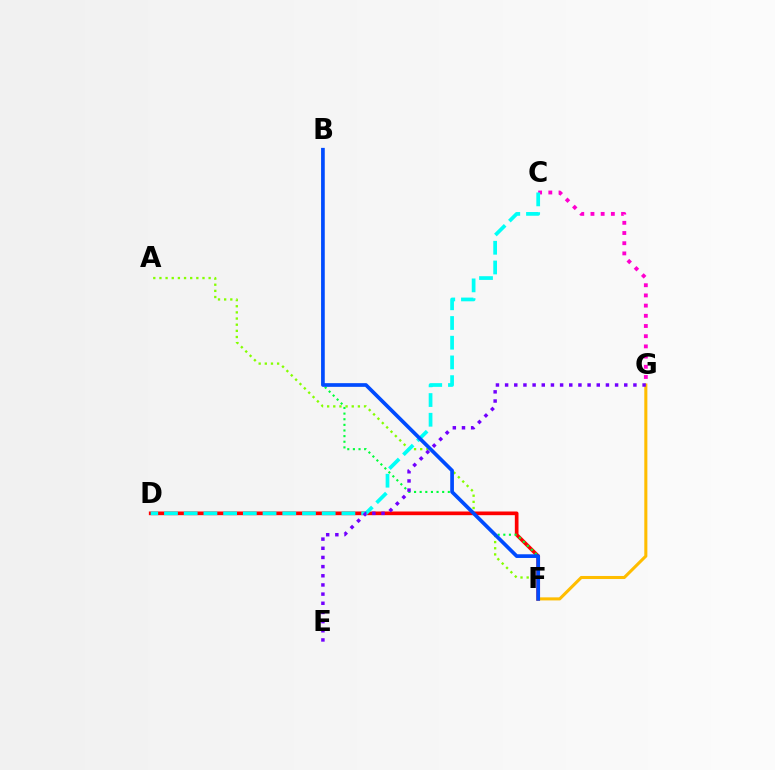{('D', 'F'): [{'color': '#ff0000', 'line_style': 'solid', 'thickness': 2.65}], ('B', 'F'): [{'color': '#00ff39', 'line_style': 'dotted', 'thickness': 1.53}, {'color': '#004bff', 'line_style': 'solid', 'thickness': 2.66}], ('A', 'F'): [{'color': '#84ff00', 'line_style': 'dotted', 'thickness': 1.67}], ('C', 'G'): [{'color': '#ff00cf', 'line_style': 'dotted', 'thickness': 2.77}], ('C', 'D'): [{'color': '#00fff6', 'line_style': 'dashed', 'thickness': 2.68}], ('F', 'G'): [{'color': '#ffbd00', 'line_style': 'solid', 'thickness': 2.2}], ('E', 'G'): [{'color': '#7200ff', 'line_style': 'dotted', 'thickness': 2.49}]}